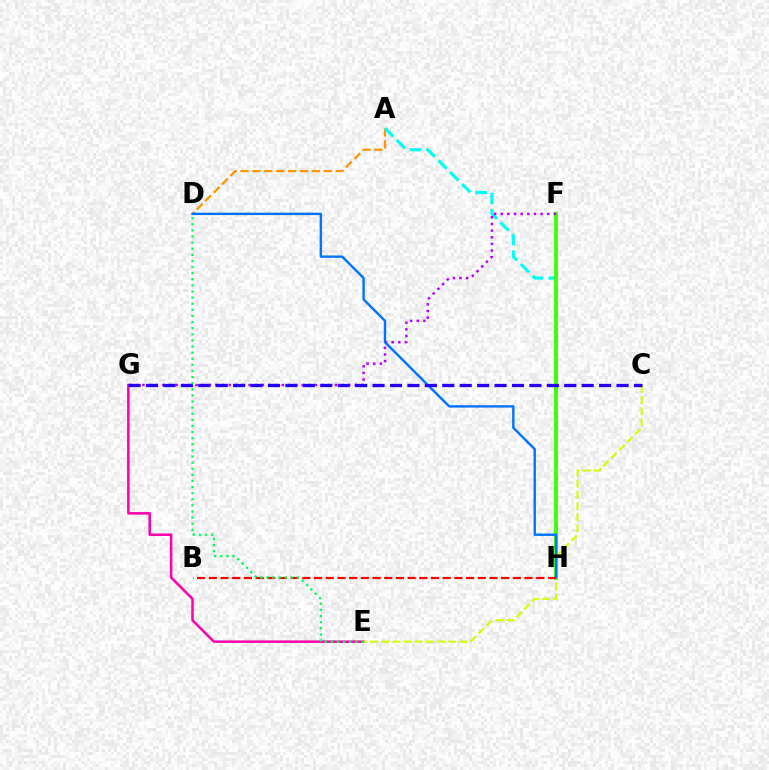{('A', 'D'): [{'color': '#ff9400', 'line_style': 'dashed', 'thickness': 1.62}], ('E', 'G'): [{'color': '#ff00ac', 'line_style': 'solid', 'thickness': 1.81}], ('A', 'H'): [{'color': '#00fff6', 'line_style': 'dashed', 'thickness': 2.27}], ('F', 'H'): [{'color': '#3dff00', 'line_style': 'solid', 'thickness': 2.72}], ('F', 'G'): [{'color': '#b900ff', 'line_style': 'dotted', 'thickness': 1.8}], ('C', 'E'): [{'color': '#d1ff00', 'line_style': 'dashed', 'thickness': 1.52}], ('D', 'H'): [{'color': '#0074ff', 'line_style': 'solid', 'thickness': 1.73}], ('C', 'G'): [{'color': '#2500ff', 'line_style': 'dashed', 'thickness': 2.37}], ('B', 'H'): [{'color': '#ff0000', 'line_style': 'dashed', 'thickness': 1.59}], ('D', 'E'): [{'color': '#00ff5c', 'line_style': 'dotted', 'thickness': 1.66}]}